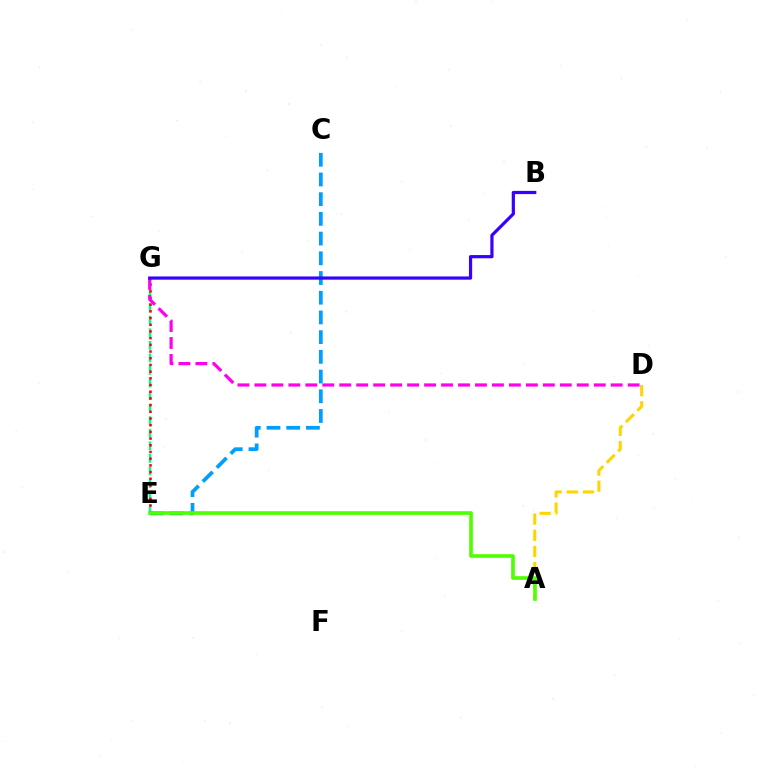{('A', 'D'): [{'color': '#ffd500', 'line_style': 'dashed', 'thickness': 2.2}], ('E', 'G'): [{'color': '#00ff86', 'line_style': 'dashed', 'thickness': 1.71}, {'color': '#ff0000', 'line_style': 'dotted', 'thickness': 1.82}], ('D', 'G'): [{'color': '#ff00ed', 'line_style': 'dashed', 'thickness': 2.3}], ('C', 'E'): [{'color': '#009eff', 'line_style': 'dashed', 'thickness': 2.68}], ('B', 'G'): [{'color': '#3700ff', 'line_style': 'solid', 'thickness': 2.31}], ('A', 'E'): [{'color': '#4fff00', 'line_style': 'solid', 'thickness': 2.62}]}